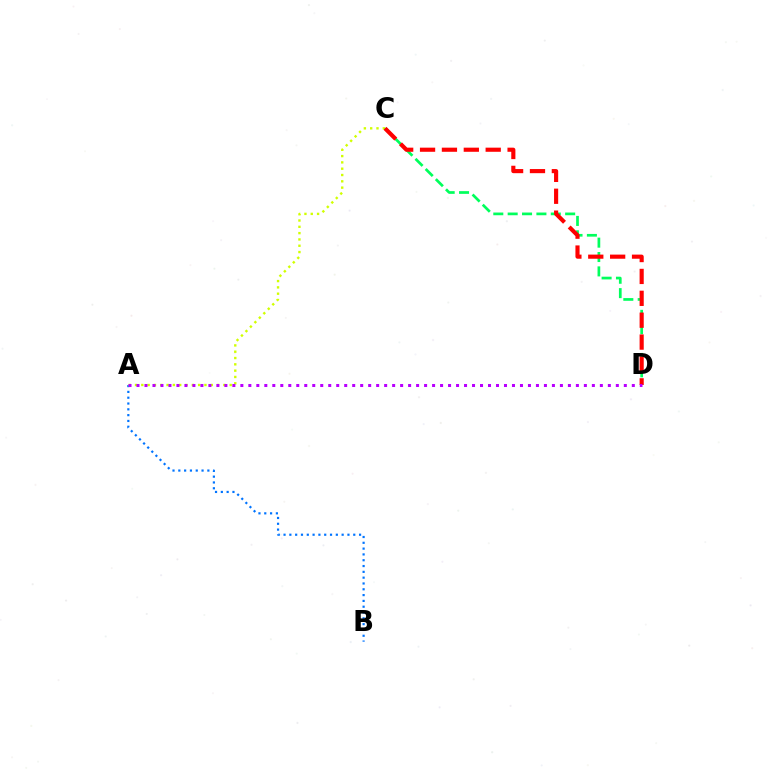{('A', 'B'): [{'color': '#0074ff', 'line_style': 'dotted', 'thickness': 1.58}], ('A', 'C'): [{'color': '#d1ff00', 'line_style': 'dotted', 'thickness': 1.71}], ('C', 'D'): [{'color': '#00ff5c', 'line_style': 'dashed', 'thickness': 1.95}, {'color': '#ff0000', 'line_style': 'dashed', 'thickness': 2.97}], ('A', 'D'): [{'color': '#b900ff', 'line_style': 'dotted', 'thickness': 2.17}]}